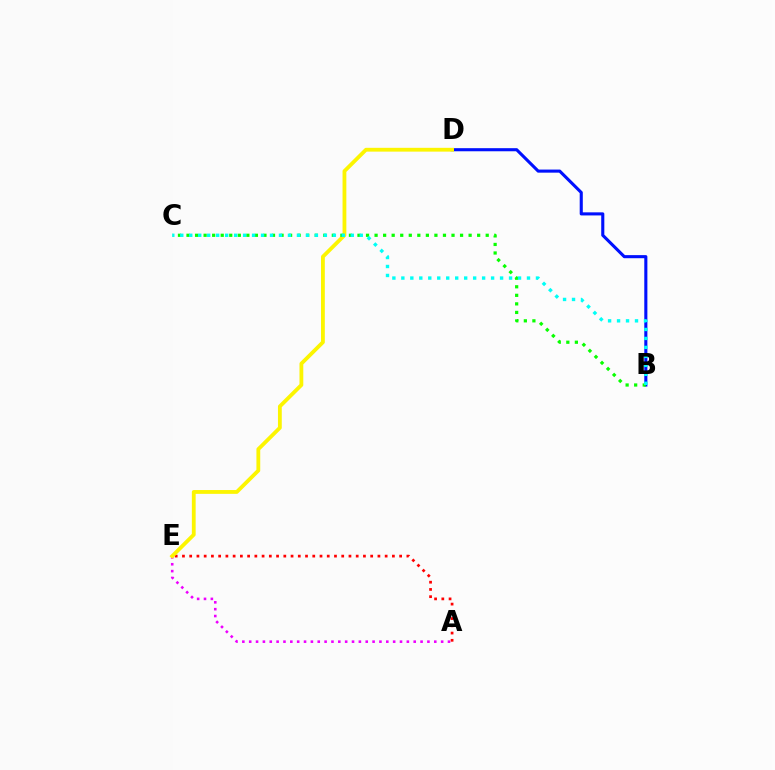{('A', 'E'): [{'color': '#ee00ff', 'line_style': 'dotted', 'thickness': 1.86}, {'color': '#ff0000', 'line_style': 'dotted', 'thickness': 1.97}], ('B', 'D'): [{'color': '#0010ff', 'line_style': 'solid', 'thickness': 2.23}], ('D', 'E'): [{'color': '#fcf500', 'line_style': 'solid', 'thickness': 2.74}], ('B', 'C'): [{'color': '#08ff00', 'line_style': 'dotted', 'thickness': 2.32}, {'color': '#00fff6', 'line_style': 'dotted', 'thickness': 2.44}]}